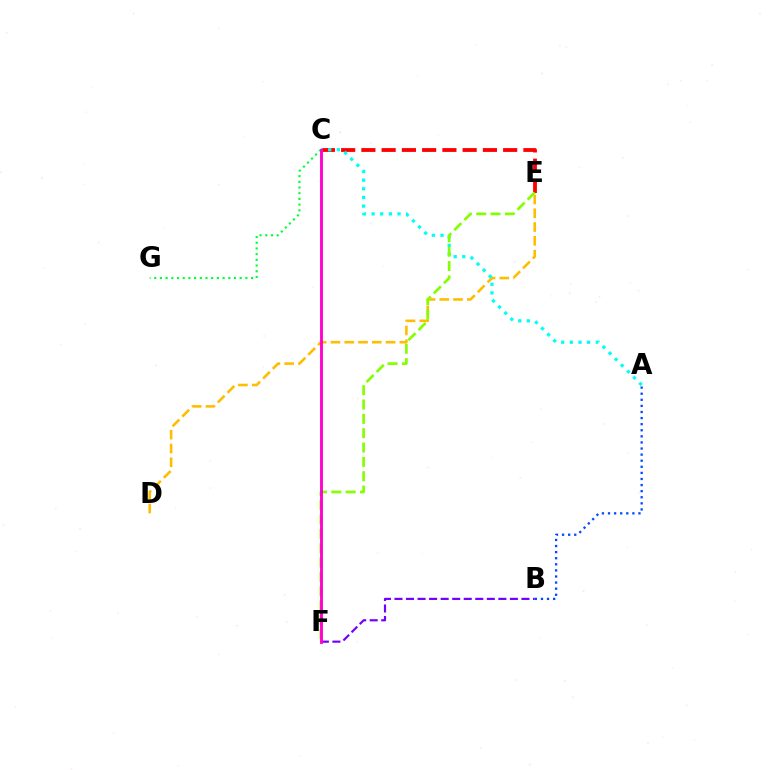{('B', 'F'): [{'color': '#7200ff', 'line_style': 'dashed', 'thickness': 1.57}], ('A', 'B'): [{'color': '#004bff', 'line_style': 'dotted', 'thickness': 1.65}], ('D', 'E'): [{'color': '#ffbd00', 'line_style': 'dashed', 'thickness': 1.87}], ('C', 'E'): [{'color': '#ff0000', 'line_style': 'dashed', 'thickness': 2.75}], ('A', 'C'): [{'color': '#00fff6', 'line_style': 'dotted', 'thickness': 2.35}], ('E', 'F'): [{'color': '#84ff00', 'line_style': 'dashed', 'thickness': 1.95}], ('C', 'G'): [{'color': '#00ff39', 'line_style': 'dotted', 'thickness': 1.55}], ('C', 'F'): [{'color': '#ff00cf', 'line_style': 'solid', 'thickness': 2.06}]}